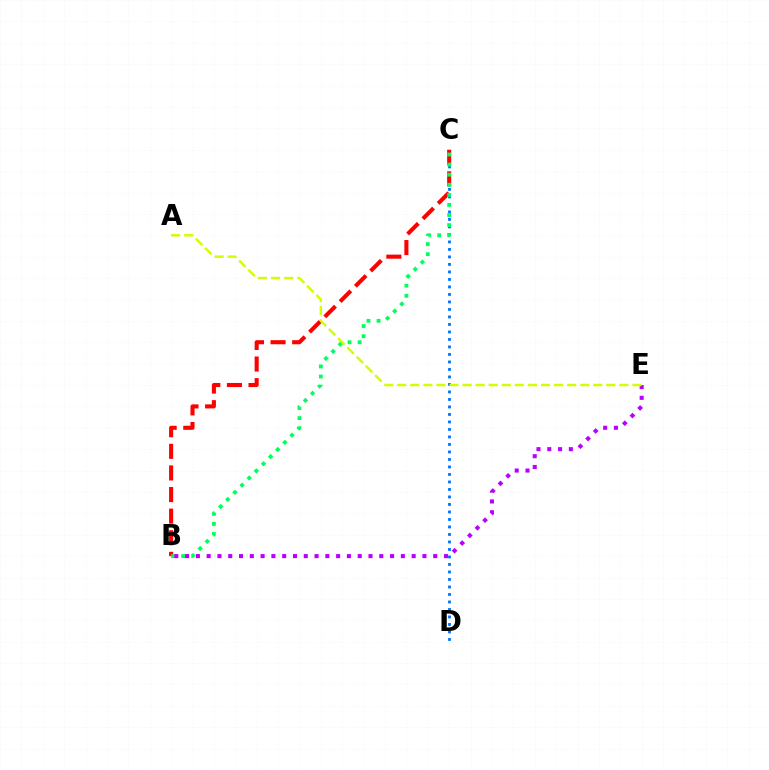{('C', 'D'): [{'color': '#0074ff', 'line_style': 'dotted', 'thickness': 2.04}], ('B', 'C'): [{'color': '#ff0000', 'line_style': 'dashed', 'thickness': 2.94}, {'color': '#00ff5c', 'line_style': 'dotted', 'thickness': 2.74}], ('B', 'E'): [{'color': '#b900ff', 'line_style': 'dotted', 'thickness': 2.93}], ('A', 'E'): [{'color': '#d1ff00', 'line_style': 'dashed', 'thickness': 1.78}]}